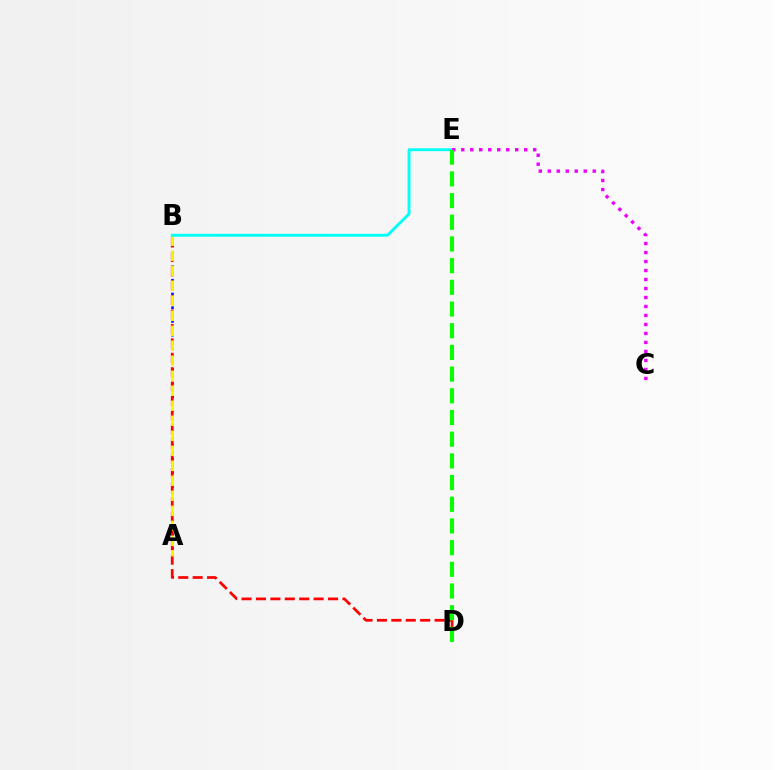{('A', 'B'): [{'color': '#0010ff', 'line_style': 'dotted', 'thickness': 1.87}, {'color': '#fcf500', 'line_style': 'dashed', 'thickness': 2.04}], ('B', 'D'): [{'color': '#ff0000', 'line_style': 'dashed', 'thickness': 1.96}], ('B', 'E'): [{'color': '#00fff6', 'line_style': 'solid', 'thickness': 2.06}], ('C', 'E'): [{'color': '#ee00ff', 'line_style': 'dotted', 'thickness': 2.44}], ('D', 'E'): [{'color': '#08ff00', 'line_style': 'dashed', 'thickness': 2.95}]}